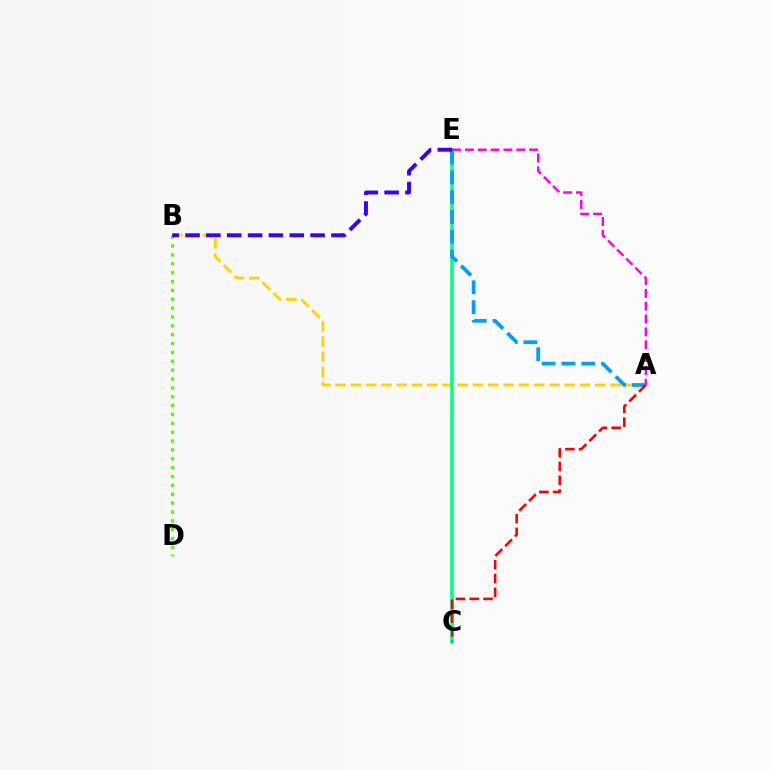{('A', 'B'): [{'color': '#ffd500', 'line_style': 'dashed', 'thickness': 2.08}], ('B', 'D'): [{'color': '#4fff00', 'line_style': 'dotted', 'thickness': 2.41}], ('C', 'E'): [{'color': '#00ff86', 'line_style': 'solid', 'thickness': 2.57}], ('A', 'E'): [{'color': '#ff00ed', 'line_style': 'dashed', 'thickness': 1.74}, {'color': '#009eff', 'line_style': 'dashed', 'thickness': 2.69}], ('A', 'C'): [{'color': '#ff0000', 'line_style': 'dashed', 'thickness': 1.87}], ('B', 'E'): [{'color': '#3700ff', 'line_style': 'dashed', 'thickness': 2.83}]}